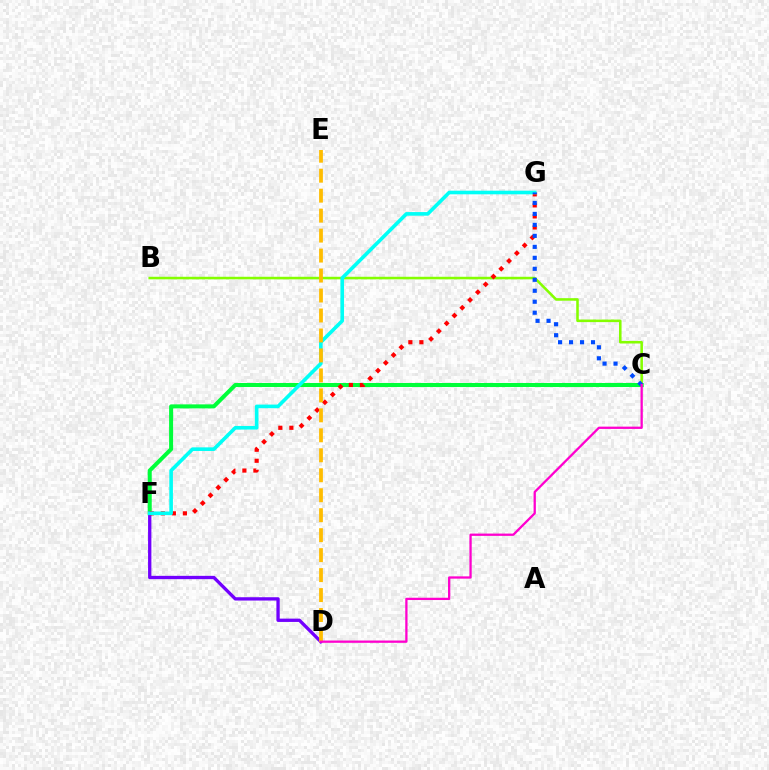{('C', 'F'): [{'color': '#00ff39', 'line_style': 'solid', 'thickness': 2.9}], ('D', 'F'): [{'color': '#7200ff', 'line_style': 'solid', 'thickness': 2.39}], ('B', 'C'): [{'color': '#84ff00', 'line_style': 'solid', 'thickness': 1.84}], ('F', 'G'): [{'color': '#ff0000', 'line_style': 'dotted', 'thickness': 3.0}, {'color': '#00fff6', 'line_style': 'solid', 'thickness': 2.6}], ('C', 'G'): [{'color': '#004bff', 'line_style': 'dotted', 'thickness': 2.98}], ('D', 'E'): [{'color': '#ffbd00', 'line_style': 'dashed', 'thickness': 2.71}], ('C', 'D'): [{'color': '#ff00cf', 'line_style': 'solid', 'thickness': 1.65}]}